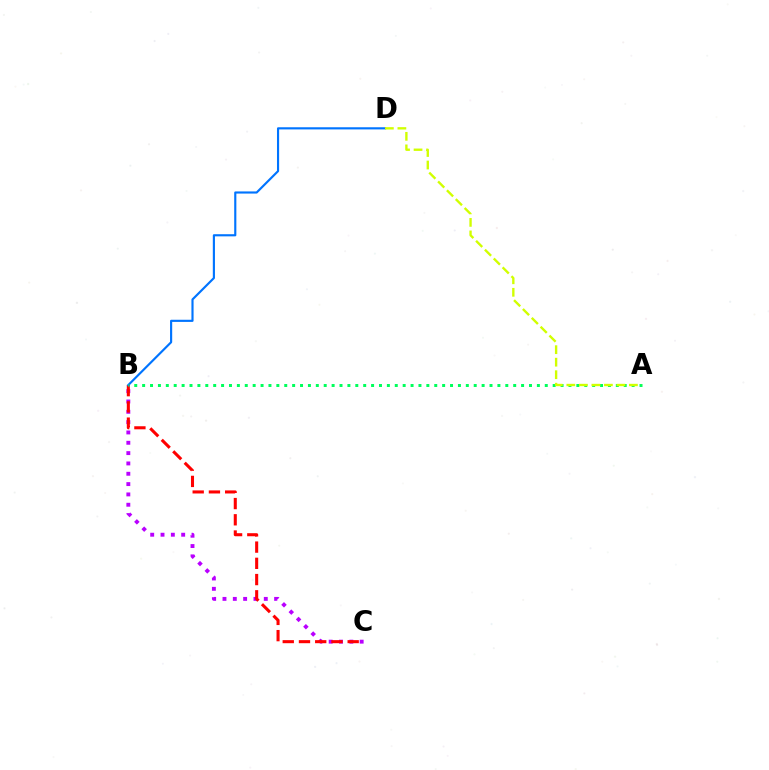{('B', 'C'): [{'color': '#b900ff', 'line_style': 'dotted', 'thickness': 2.81}, {'color': '#ff0000', 'line_style': 'dashed', 'thickness': 2.21}], ('B', 'D'): [{'color': '#0074ff', 'line_style': 'solid', 'thickness': 1.55}], ('A', 'B'): [{'color': '#00ff5c', 'line_style': 'dotted', 'thickness': 2.15}], ('A', 'D'): [{'color': '#d1ff00', 'line_style': 'dashed', 'thickness': 1.7}]}